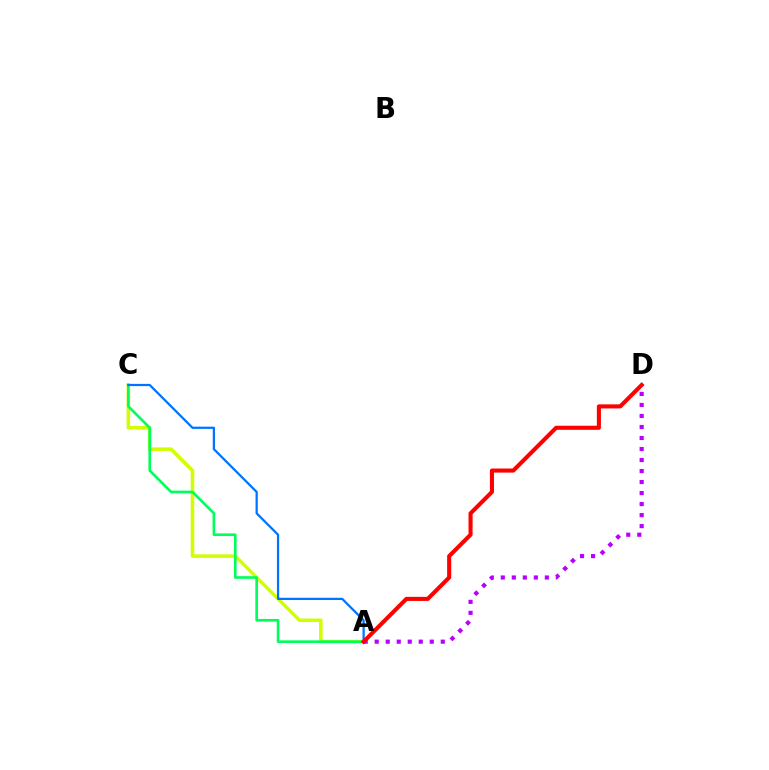{('A', 'C'): [{'color': '#d1ff00', 'line_style': 'solid', 'thickness': 2.55}, {'color': '#00ff5c', 'line_style': 'solid', 'thickness': 1.9}, {'color': '#0074ff', 'line_style': 'solid', 'thickness': 1.61}], ('A', 'D'): [{'color': '#b900ff', 'line_style': 'dotted', 'thickness': 2.99}, {'color': '#ff0000', 'line_style': 'solid', 'thickness': 2.94}]}